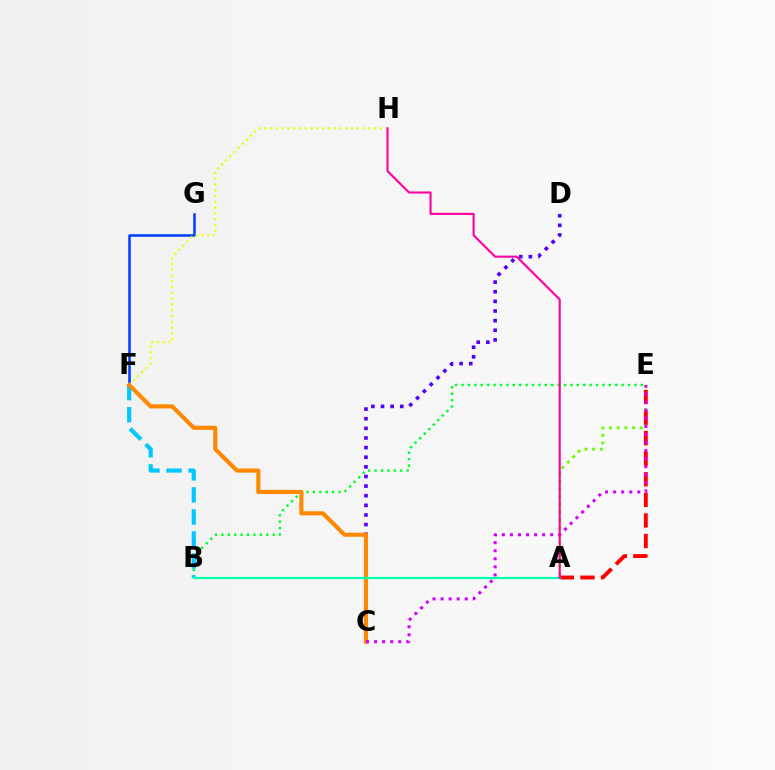{('F', 'G'): [{'color': '#003fff', 'line_style': 'solid', 'thickness': 1.83}], ('A', 'E'): [{'color': '#66ff00', 'line_style': 'dotted', 'thickness': 2.08}, {'color': '#ff0000', 'line_style': 'dashed', 'thickness': 2.79}], ('F', 'H'): [{'color': '#eeff00', 'line_style': 'dotted', 'thickness': 1.57}], ('B', 'E'): [{'color': '#00ff27', 'line_style': 'dotted', 'thickness': 1.74}], ('C', 'D'): [{'color': '#4f00ff', 'line_style': 'dotted', 'thickness': 2.62}], ('B', 'F'): [{'color': '#00c7ff', 'line_style': 'dashed', 'thickness': 2.99}], ('C', 'F'): [{'color': '#ff8800', 'line_style': 'solid', 'thickness': 2.95}], ('A', 'B'): [{'color': '#00ffaf', 'line_style': 'solid', 'thickness': 1.58}], ('C', 'E'): [{'color': '#d600ff', 'line_style': 'dotted', 'thickness': 2.19}], ('A', 'H'): [{'color': '#ff00a0', 'line_style': 'solid', 'thickness': 1.52}]}